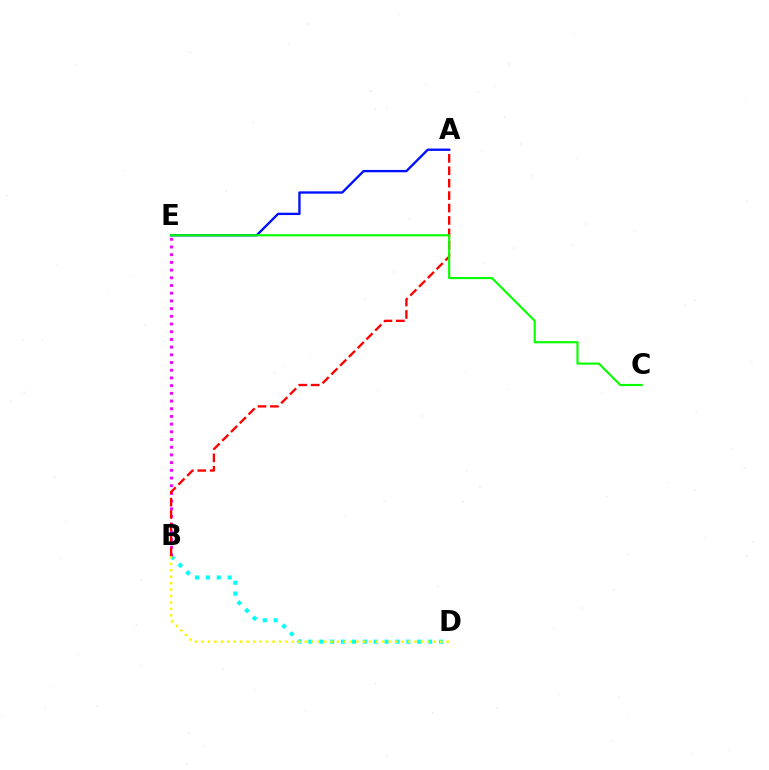{('B', 'D'): [{'color': '#00fff6', 'line_style': 'dotted', 'thickness': 2.96}, {'color': '#fcf500', 'line_style': 'dotted', 'thickness': 1.75}], ('B', 'E'): [{'color': '#ee00ff', 'line_style': 'dotted', 'thickness': 2.09}], ('A', 'B'): [{'color': '#ff0000', 'line_style': 'dashed', 'thickness': 1.69}], ('A', 'E'): [{'color': '#0010ff', 'line_style': 'solid', 'thickness': 1.68}], ('C', 'E'): [{'color': '#08ff00', 'line_style': 'solid', 'thickness': 1.55}]}